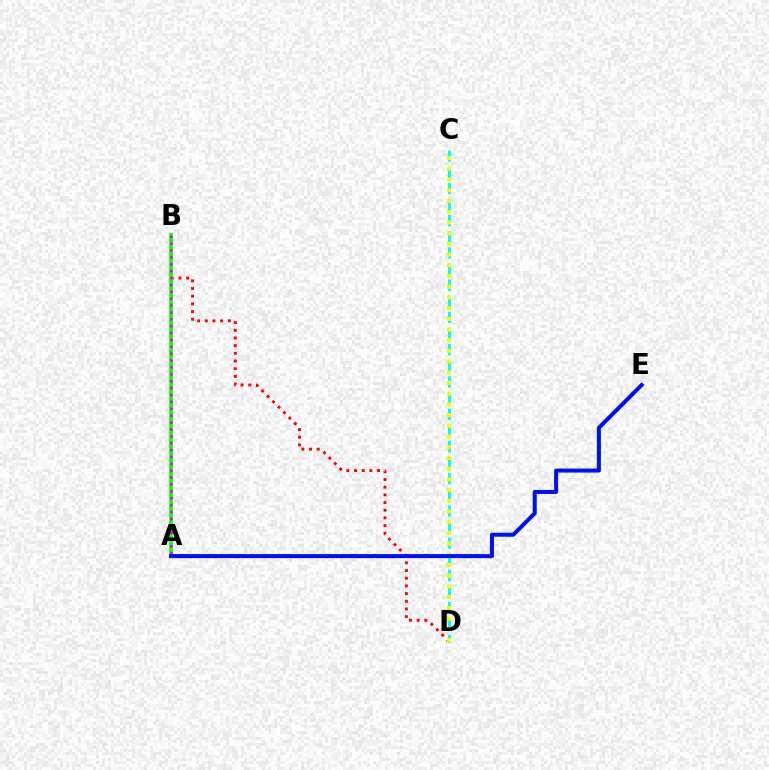{('B', 'D'): [{'color': '#ff0000', 'line_style': 'dotted', 'thickness': 2.09}], ('C', 'D'): [{'color': '#00fff6', 'line_style': 'dashed', 'thickness': 2.19}, {'color': '#fcf500', 'line_style': 'dotted', 'thickness': 2.91}], ('A', 'B'): [{'color': '#08ff00', 'line_style': 'solid', 'thickness': 2.66}, {'color': '#ee00ff', 'line_style': 'dotted', 'thickness': 1.87}], ('A', 'E'): [{'color': '#0010ff', 'line_style': 'solid', 'thickness': 2.9}]}